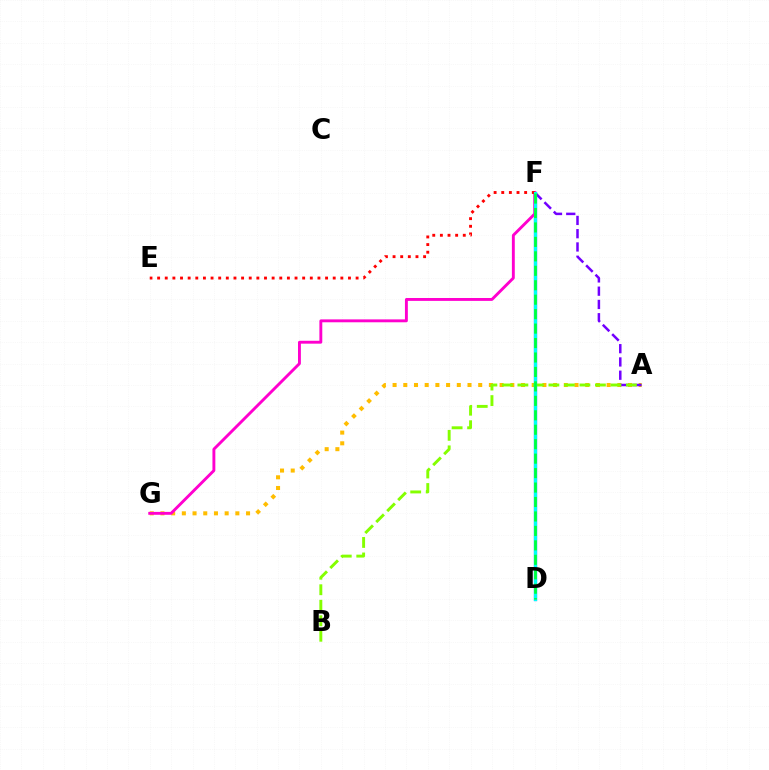{('A', 'G'): [{'color': '#ffbd00', 'line_style': 'dotted', 'thickness': 2.91}], ('D', 'F'): [{'color': '#004bff', 'line_style': 'solid', 'thickness': 2.34}, {'color': '#00fff6', 'line_style': 'solid', 'thickness': 2.25}, {'color': '#00ff39', 'line_style': 'dashed', 'thickness': 1.96}], ('F', 'G'): [{'color': '#ff00cf', 'line_style': 'solid', 'thickness': 2.08}], ('A', 'F'): [{'color': '#7200ff', 'line_style': 'dashed', 'thickness': 1.8}], ('A', 'B'): [{'color': '#84ff00', 'line_style': 'dashed', 'thickness': 2.11}], ('E', 'F'): [{'color': '#ff0000', 'line_style': 'dotted', 'thickness': 2.07}]}